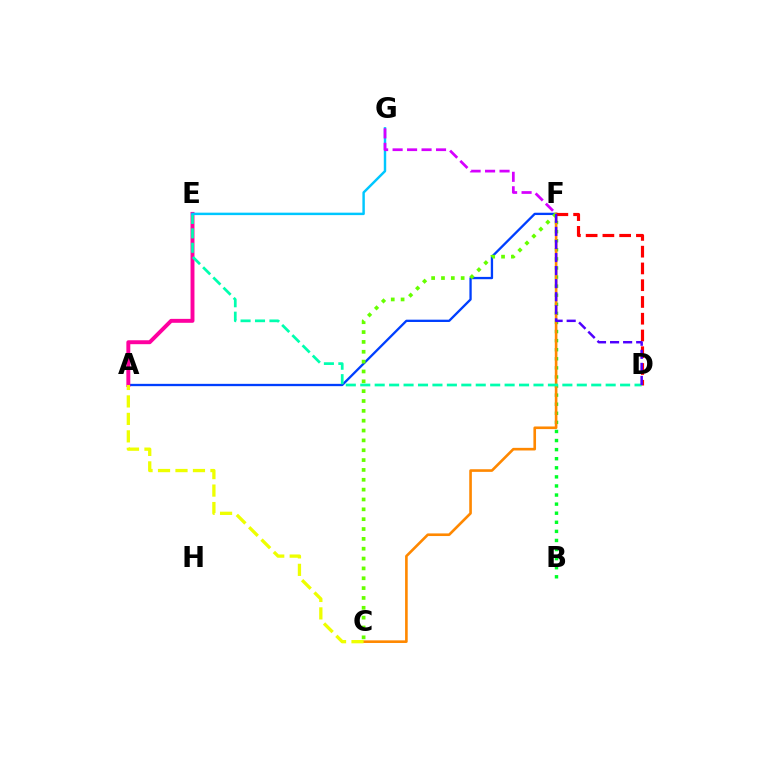{('B', 'F'): [{'color': '#00ff27', 'line_style': 'dotted', 'thickness': 2.47}], ('A', 'F'): [{'color': '#003fff', 'line_style': 'solid', 'thickness': 1.67}], ('A', 'E'): [{'color': '#ff00a0', 'line_style': 'solid', 'thickness': 2.83}], ('C', 'F'): [{'color': '#ff8800', 'line_style': 'solid', 'thickness': 1.89}, {'color': '#66ff00', 'line_style': 'dotted', 'thickness': 2.68}], ('D', 'F'): [{'color': '#ff0000', 'line_style': 'dashed', 'thickness': 2.28}, {'color': '#4f00ff', 'line_style': 'dashed', 'thickness': 1.77}], ('D', 'E'): [{'color': '#00ffaf', 'line_style': 'dashed', 'thickness': 1.96}], ('E', 'G'): [{'color': '#00c7ff', 'line_style': 'solid', 'thickness': 1.76}], ('A', 'C'): [{'color': '#eeff00', 'line_style': 'dashed', 'thickness': 2.37}], ('F', 'G'): [{'color': '#d600ff', 'line_style': 'dashed', 'thickness': 1.97}]}